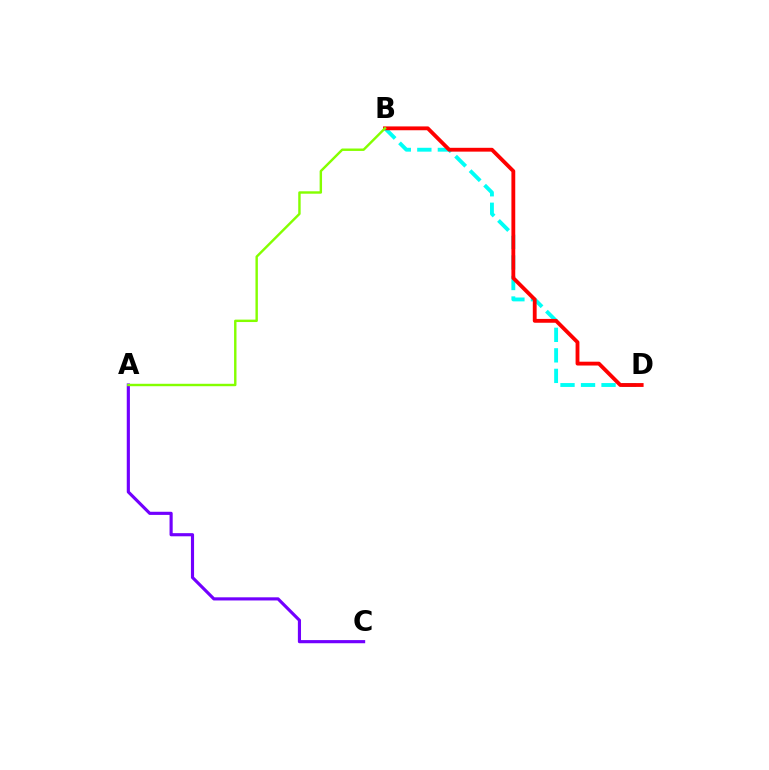{('B', 'D'): [{'color': '#00fff6', 'line_style': 'dashed', 'thickness': 2.79}, {'color': '#ff0000', 'line_style': 'solid', 'thickness': 2.76}], ('A', 'C'): [{'color': '#7200ff', 'line_style': 'solid', 'thickness': 2.26}], ('A', 'B'): [{'color': '#84ff00', 'line_style': 'solid', 'thickness': 1.74}]}